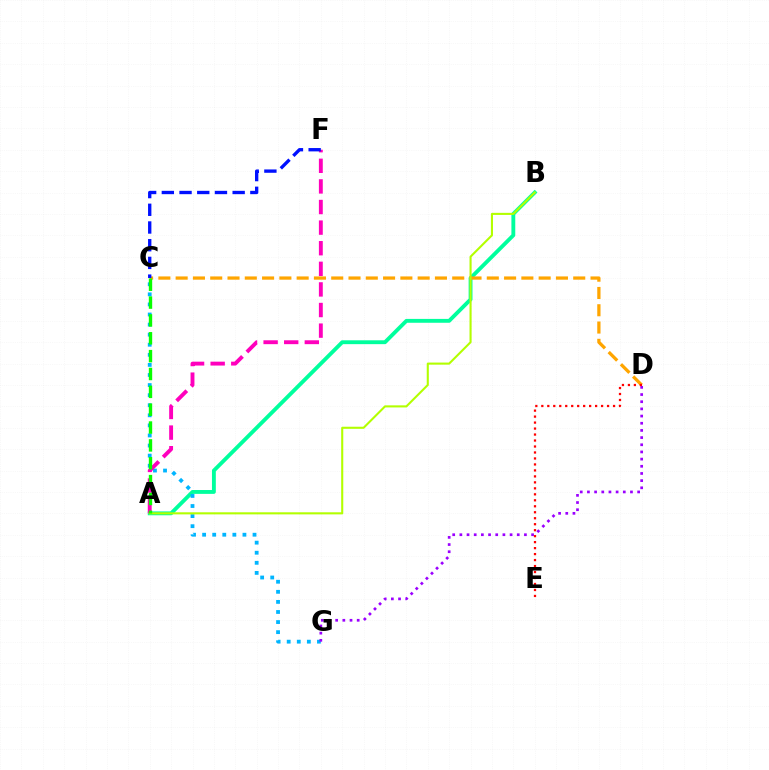{('A', 'B'): [{'color': '#00ff9d', 'line_style': 'solid', 'thickness': 2.78}, {'color': '#b3ff00', 'line_style': 'solid', 'thickness': 1.5}], ('C', 'G'): [{'color': '#00b5ff', 'line_style': 'dotted', 'thickness': 2.74}], ('C', 'D'): [{'color': '#ffa500', 'line_style': 'dashed', 'thickness': 2.35}], ('A', 'F'): [{'color': '#ff00bd', 'line_style': 'dashed', 'thickness': 2.8}], ('D', 'G'): [{'color': '#9b00ff', 'line_style': 'dotted', 'thickness': 1.95}], ('D', 'E'): [{'color': '#ff0000', 'line_style': 'dotted', 'thickness': 1.62}], ('C', 'F'): [{'color': '#0010ff', 'line_style': 'dashed', 'thickness': 2.41}], ('A', 'C'): [{'color': '#08ff00', 'line_style': 'dashed', 'thickness': 2.43}]}